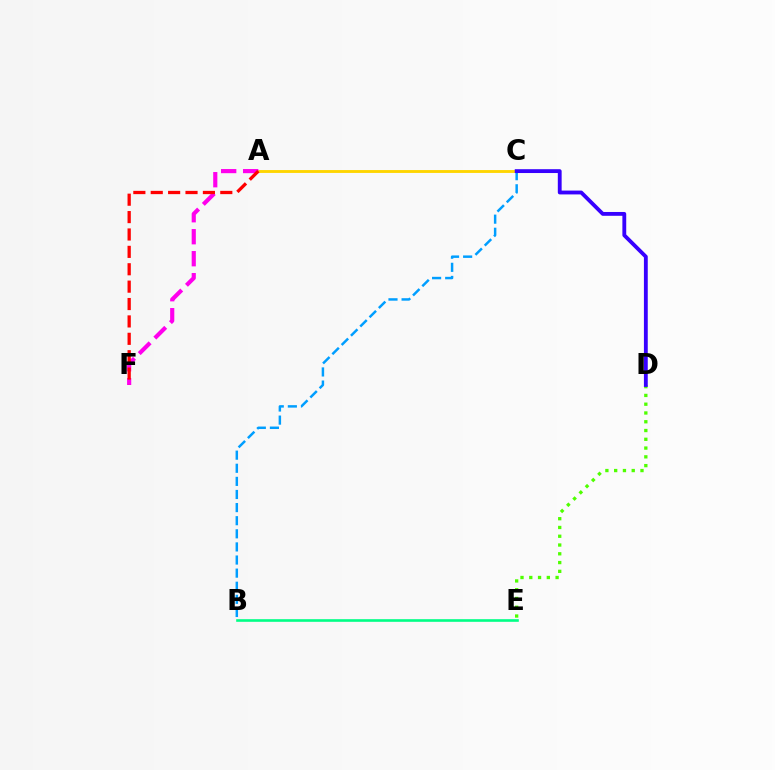{('B', 'C'): [{'color': '#009eff', 'line_style': 'dashed', 'thickness': 1.78}], ('A', 'C'): [{'color': '#ffd500', 'line_style': 'solid', 'thickness': 2.06}], ('A', 'F'): [{'color': '#ff00ed', 'line_style': 'dashed', 'thickness': 2.99}, {'color': '#ff0000', 'line_style': 'dashed', 'thickness': 2.36}], ('B', 'E'): [{'color': '#00ff86', 'line_style': 'solid', 'thickness': 1.89}], ('D', 'E'): [{'color': '#4fff00', 'line_style': 'dotted', 'thickness': 2.38}], ('C', 'D'): [{'color': '#3700ff', 'line_style': 'solid', 'thickness': 2.76}]}